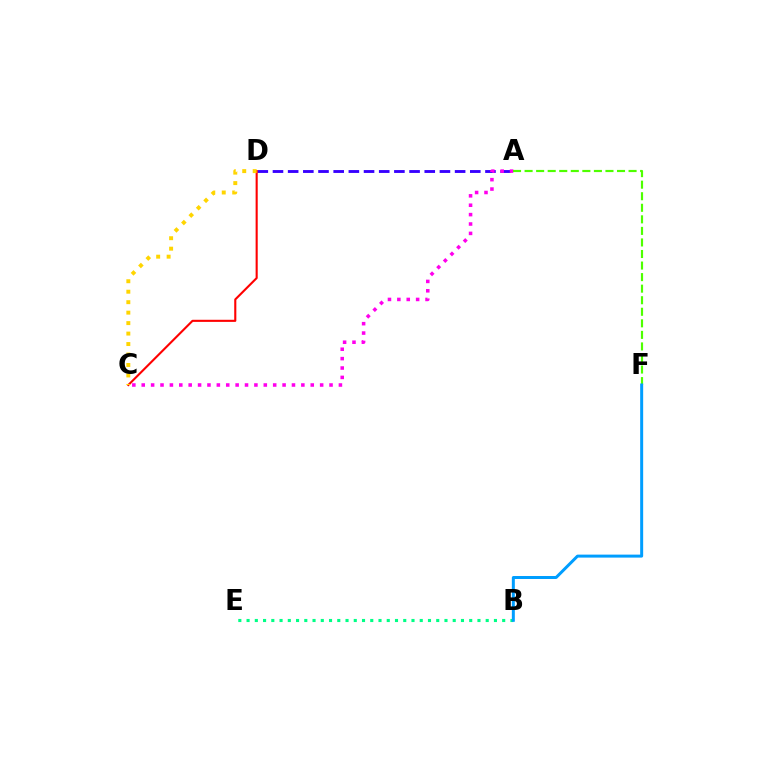{('A', 'D'): [{'color': '#3700ff', 'line_style': 'dashed', 'thickness': 2.06}], ('B', 'E'): [{'color': '#00ff86', 'line_style': 'dotted', 'thickness': 2.24}], ('C', 'D'): [{'color': '#ff0000', 'line_style': 'solid', 'thickness': 1.52}, {'color': '#ffd500', 'line_style': 'dotted', 'thickness': 2.84}], ('A', 'C'): [{'color': '#ff00ed', 'line_style': 'dotted', 'thickness': 2.55}], ('A', 'F'): [{'color': '#4fff00', 'line_style': 'dashed', 'thickness': 1.57}], ('B', 'F'): [{'color': '#009eff', 'line_style': 'solid', 'thickness': 2.15}]}